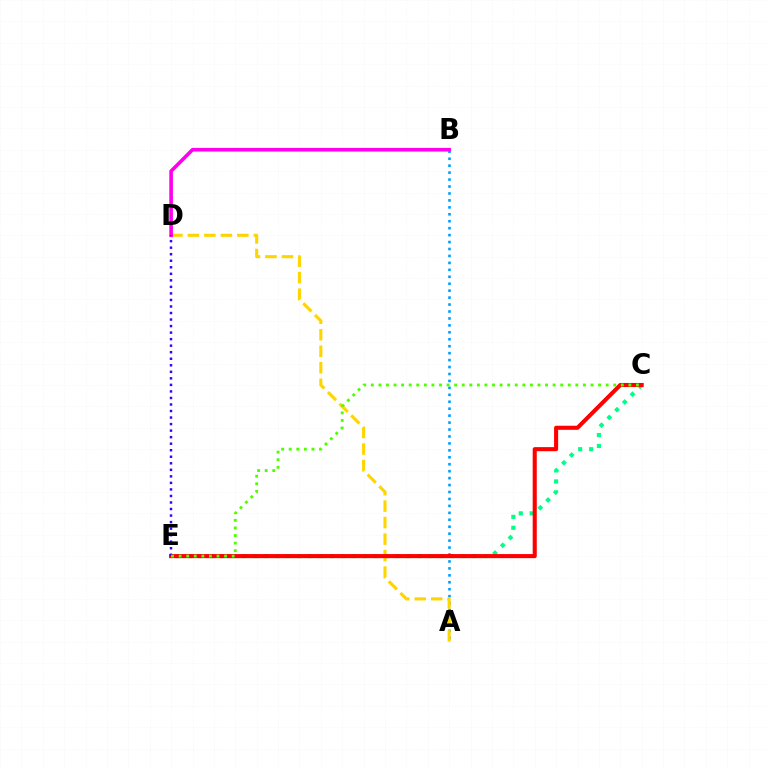{('A', 'B'): [{'color': '#009eff', 'line_style': 'dotted', 'thickness': 1.89}], ('C', 'E'): [{'color': '#00ff86', 'line_style': 'dotted', 'thickness': 2.97}, {'color': '#ff0000', 'line_style': 'solid', 'thickness': 2.94}, {'color': '#4fff00', 'line_style': 'dotted', 'thickness': 2.06}], ('A', 'D'): [{'color': '#ffd500', 'line_style': 'dashed', 'thickness': 2.24}], ('B', 'D'): [{'color': '#ff00ed', 'line_style': 'solid', 'thickness': 2.6}], ('D', 'E'): [{'color': '#3700ff', 'line_style': 'dotted', 'thickness': 1.78}]}